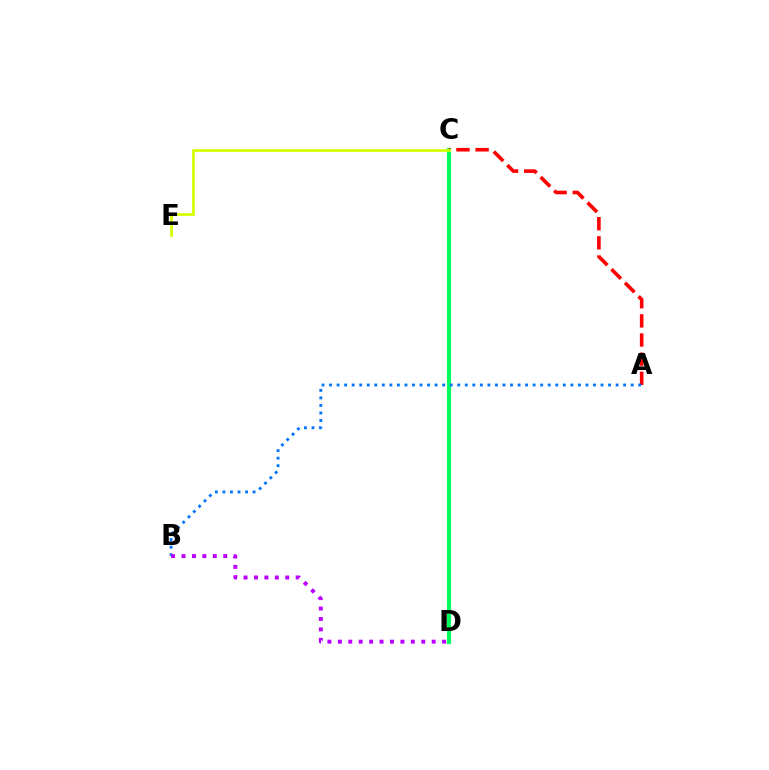{('C', 'D'): [{'color': '#00ff5c', 'line_style': 'solid', 'thickness': 3.0}], ('A', 'C'): [{'color': '#ff0000', 'line_style': 'dashed', 'thickness': 2.6}], ('A', 'B'): [{'color': '#0074ff', 'line_style': 'dotted', 'thickness': 2.05}], ('B', 'D'): [{'color': '#b900ff', 'line_style': 'dotted', 'thickness': 2.83}], ('C', 'E'): [{'color': '#d1ff00', 'line_style': 'solid', 'thickness': 1.99}]}